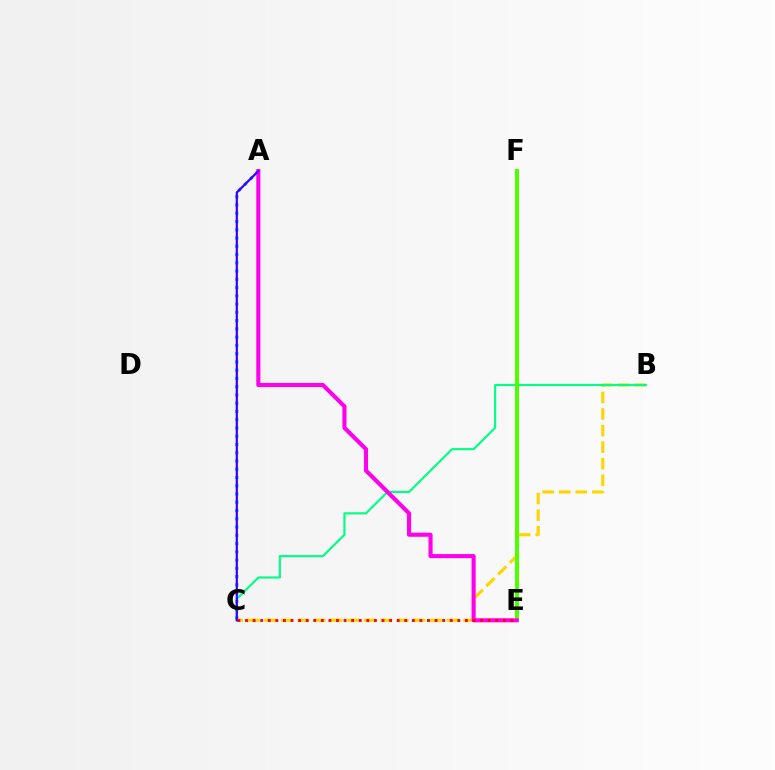{('B', 'C'): [{'color': '#ffd500', 'line_style': 'dashed', 'thickness': 2.25}, {'color': '#00ff86', 'line_style': 'solid', 'thickness': 1.54}], ('A', 'C'): [{'color': '#009eff', 'line_style': 'dotted', 'thickness': 2.24}, {'color': '#3700ff', 'line_style': 'solid', 'thickness': 1.6}], ('E', 'F'): [{'color': '#4fff00', 'line_style': 'solid', 'thickness': 2.89}], ('A', 'E'): [{'color': '#ff00ed', 'line_style': 'solid', 'thickness': 2.95}], ('C', 'E'): [{'color': '#ff0000', 'line_style': 'dotted', 'thickness': 2.06}]}